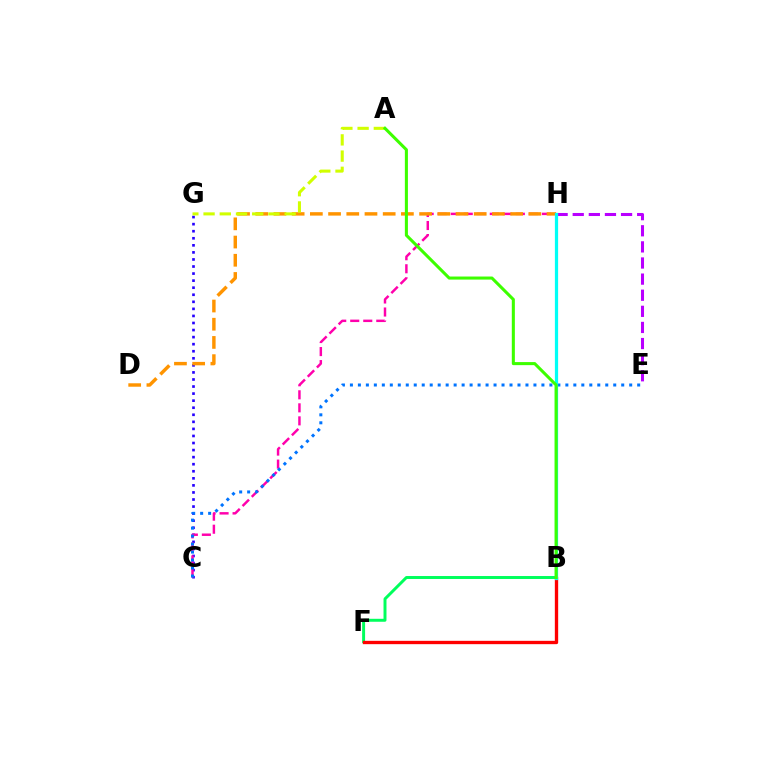{('C', 'G'): [{'color': '#2500ff', 'line_style': 'dotted', 'thickness': 1.92}], ('E', 'H'): [{'color': '#b900ff', 'line_style': 'dashed', 'thickness': 2.19}], ('B', 'F'): [{'color': '#00ff5c', 'line_style': 'solid', 'thickness': 2.13}, {'color': '#ff0000', 'line_style': 'solid', 'thickness': 2.4}], ('C', 'H'): [{'color': '#ff00ac', 'line_style': 'dashed', 'thickness': 1.77}], ('D', 'H'): [{'color': '#ff9400', 'line_style': 'dashed', 'thickness': 2.47}], ('C', 'E'): [{'color': '#0074ff', 'line_style': 'dotted', 'thickness': 2.17}], ('B', 'H'): [{'color': '#00fff6', 'line_style': 'solid', 'thickness': 2.33}], ('A', 'G'): [{'color': '#d1ff00', 'line_style': 'dashed', 'thickness': 2.2}], ('A', 'B'): [{'color': '#3dff00', 'line_style': 'solid', 'thickness': 2.2}]}